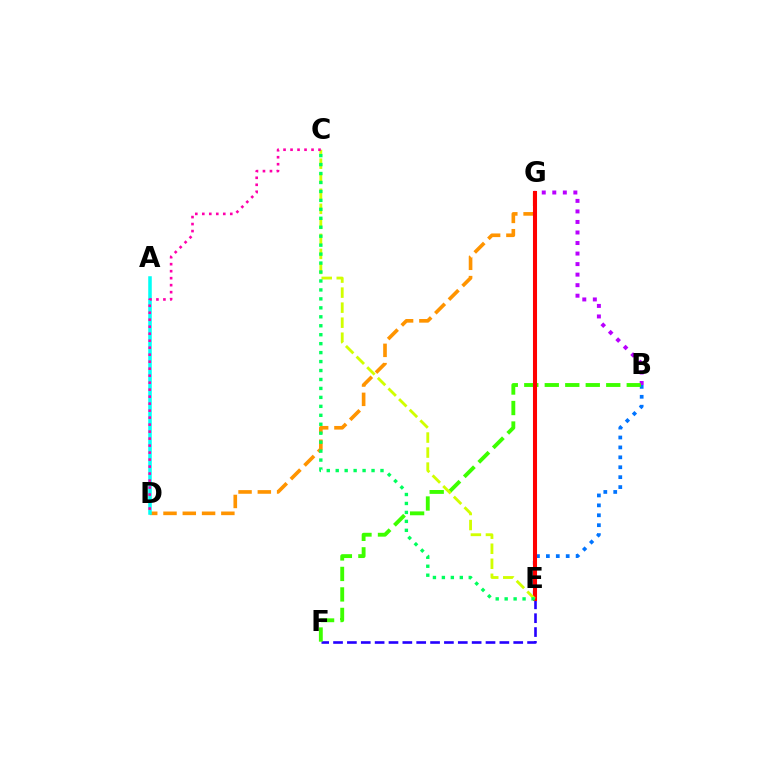{('E', 'F'): [{'color': '#2500ff', 'line_style': 'dashed', 'thickness': 1.88}], ('B', 'G'): [{'color': '#b900ff', 'line_style': 'dotted', 'thickness': 2.86}], ('D', 'G'): [{'color': '#ff9400', 'line_style': 'dashed', 'thickness': 2.62}], ('B', 'E'): [{'color': '#0074ff', 'line_style': 'dotted', 'thickness': 2.69}], ('B', 'F'): [{'color': '#3dff00', 'line_style': 'dashed', 'thickness': 2.78}], ('E', 'G'): [{'color': '#ff0000', 'line_style': 'solid', 'thickness': 2.93}], ('C', 'E'): [{'color': '#d1ff00', 'line_style': 'dashed', 'thickness': 2.04}, {'color': '#00ff5c', 'line_style': 'dotted', 'thickness': 2.43}], ('A', 'D'): [{'color': '#00fff6', 'line_style': 'solid', 'thickness': 2.54}], ('C', 'D'): [{'color': '#ff00ac', 'line_style': 'dotted', 'thickness': 1.9}]}